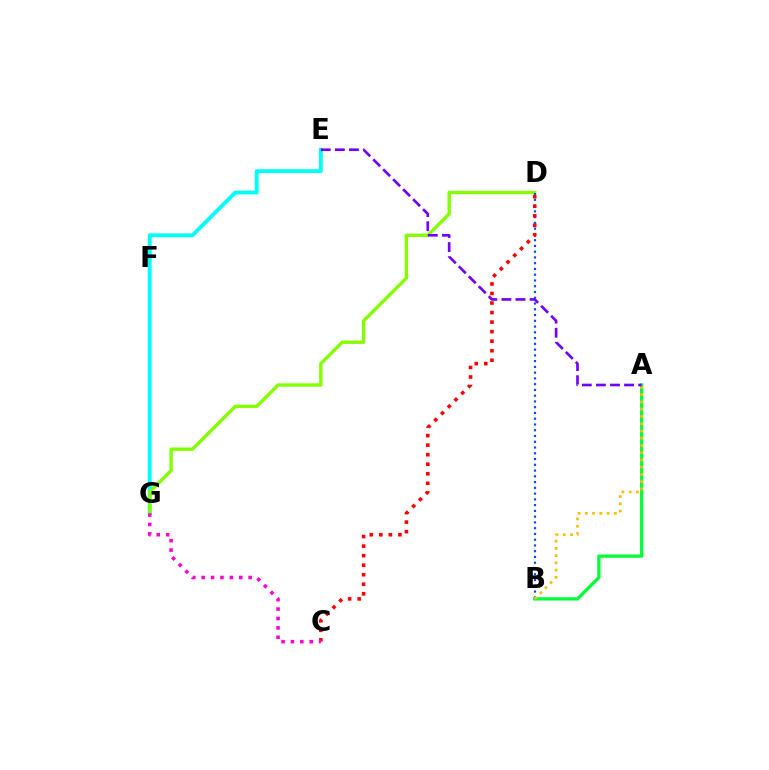{('E', 'G'): [{'color': '#00fff6', 'line_style': 'solid', 'thickness': 2.79}], ('D', 'G'): [{'color': '#84ff00', 'line_style': 'solid', 'thickness': 2.42}], ('B', 'D'): [{'color': '#004bff', 'line_style': 'dotted', 'thickness': 1.56}], ('C', 'D'): [{'color': '#ff0000', 'line_style': 'dotted', 'thickness': 2.59}], ('A', 'B'): [{'color': '#00ff39', 'line_style': 'solid', 'thickness': 2.36}, {'color': '#ffbd00', 'line_style': 'dotted', 'thickness': 1.97}], ('C', 'G'): [{'color': '#ff00cf', 'line_style': 'dotted', 'thickness': 2.55}], ('A', 'E'): [{'color': '#7200ff', 'line_style': 'dashed', 'thickness': 1.91}]}